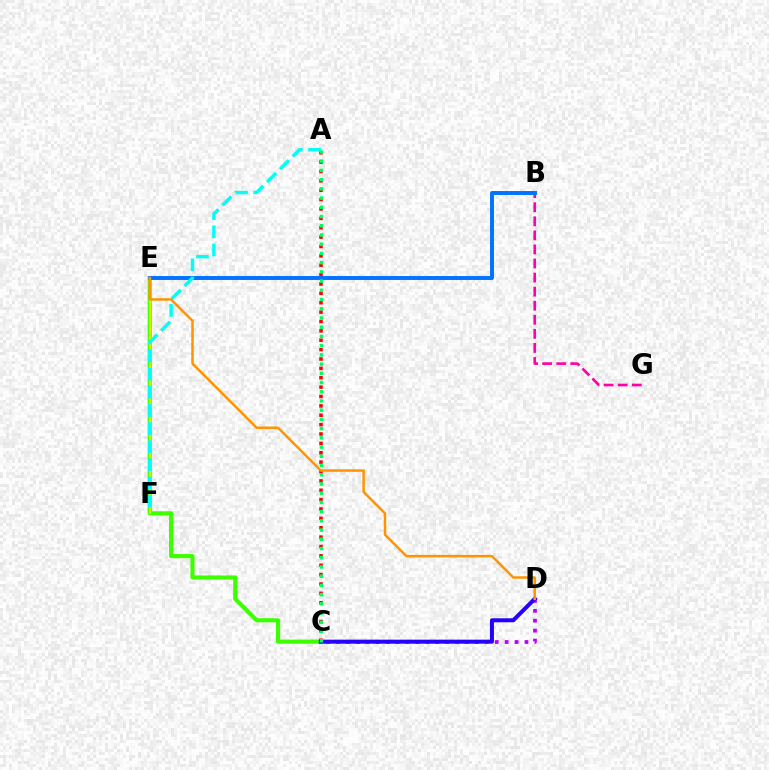{('C', 'E'): [{'color': '#3dff00', 'line_style': 'solid', 'thickness': 2.97}], ('C', 'D'): [{'color': '#b900ff', 'line_style': 'dotted', 'thickness': 2.7}, {'color': '#2500ff', 'line_style': 'solid', 'thickness': 2.89}], ('B', 'G'): [{'color': '#ff00ac', 'line_style': 'dashed', 'thickness': 1.91}], ('A', 'C'): [{'color': '#ff0000', 'line_style': 'dotted', 'thickness': 2.55}, {'color': '#00ff5c', 'line_style': 'dotted', 'thickness': 2.51}], ('B', 'E'): [{'color': '#0074ff', 'line_style': 'solid', 'thickness': 2.84}], ('E', 'F'): [{'color': '#d1ff00', 'line_style': 'solid', 'thickness': 1.57}], ('A', 'F'): [{'color': '#00fff6', 'line_style': 'dashed', 'thickness': 2.46}], ('D', 'E'): [{'color': '#ff9400', 'line_style': 'solid', 'thickness': 1.79}]}